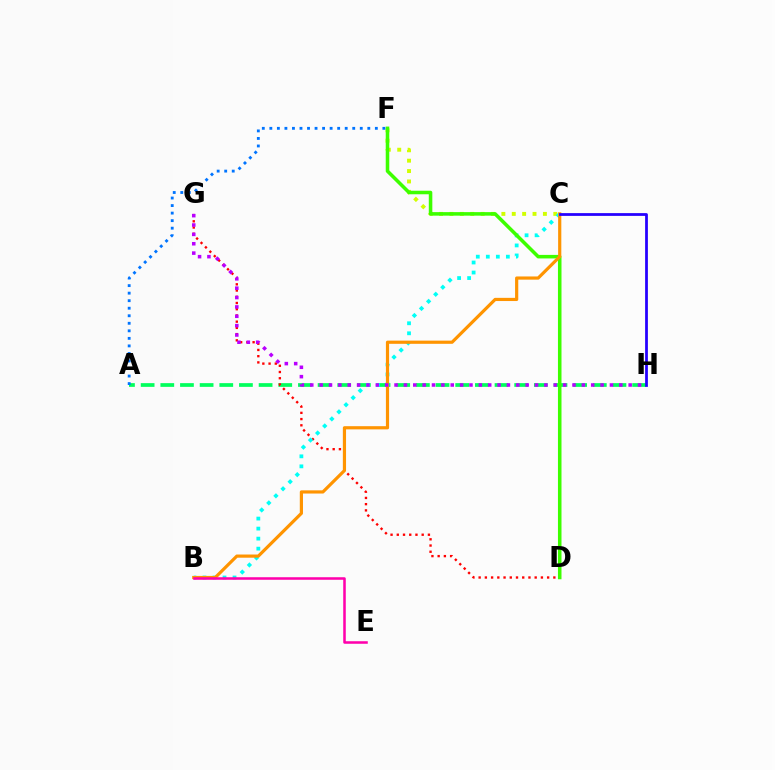{('A', 'H'): [{'color': '#00ff5c', 'line_style': 'dashed', 'thickness': 2.67}], ('D', 'G'): [{'color': '#ff0000', 'line_style': 'dotted', 'thickness': 1.69}], ('C', 'F'): [{'color': '#d1ff00', 'line_style': 'dotted', 'thickness': 2.82}], ('B', 'C'): [{'color': '#00fff6', 'line_style': 'dotted', 'thickness': 2.72}, {'color': '#ff9400', 'line_style': 'solid', 'thickness': 2.3}], ('D', 'F'): [{'color': '#3dff00', 'line_style': 'solid', 'thickness': 2.55}], ('B', 'E'): [{'color': '#ff00ac', 'line_style': 'solid', 'thickness': 1.83}], ('A', 'F'): [{'color': '#0074ff', 'line_style': 'dotted', 'thickness': 2.05}], ('G', 'H'): [{'color': '#b900ff', 'line_style': 'dotted', 'thickness': 2.54}], ('C', 'H'): [{'color': '#2500ff', 'line_style': 'solid', 'thickness': 1.99}]}